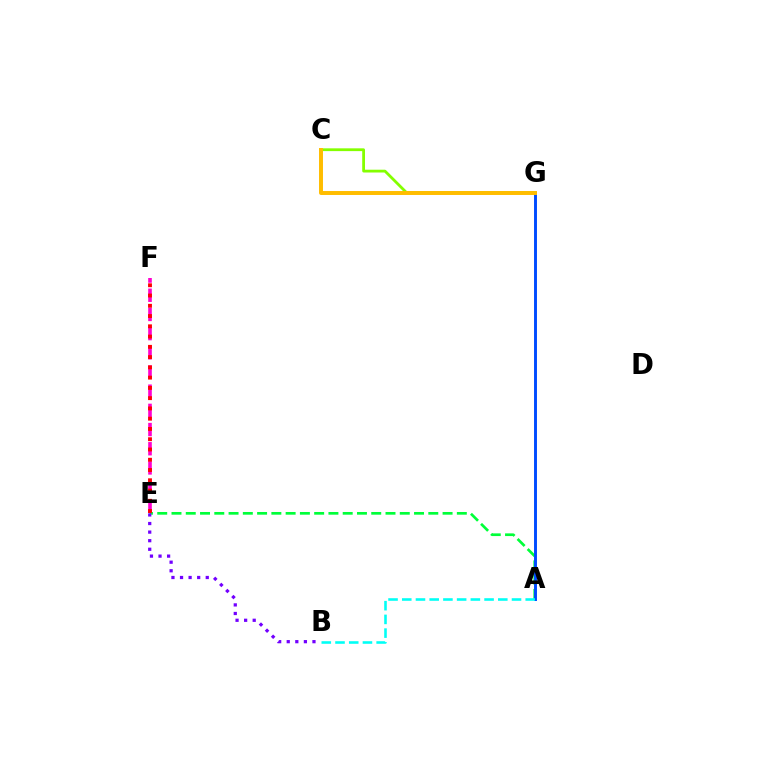{('E', 'F'): [{'color': '#ff00cf', 'line_style': 'dashed', 'thickness': 2.61}, {'color': '#ff0000', 'line_style': 'dotted', 'thickness': 2.79}], ('A', 'E'): [{'color': '#00ff39', 'line_style': 'dashed', 'thickness': 1.94}], ('C', 'G'): [{'color': '#84ff00', 'line_style': 'solid', 'thickness': 2.01}, {'color': '#ffbd00', 'line_style': 'solid', 'thickness': 2.84}], ('A', 'G'): [{'color': '#004bff', 'line_style': 'solid', 'thickness': 2.11}], ('A', 'B'): [{'color': '#00fff6', 'line_style': 'dashed', 'thickness': 1.86}], ('B', 'E'): [{'color': '#7200ff', 'line_style': 'dotted', 'thickness': 2.33}]}